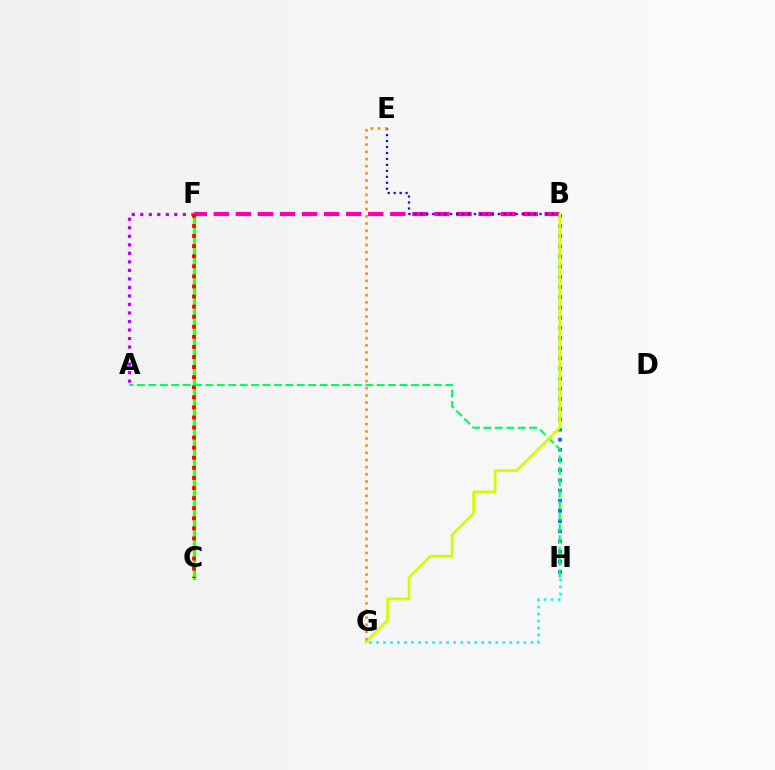{('A', 'F'): [{'color': '#b900ff', 'line_style': 'dotted', 'thickness': 2.31}], ('G', 'H'): [{'color': '#00fff6', 'line_style': 'dotted', 'thickness': 1.91}], ('C', 'F'): [{'color': '#3dff00', 'line_style': 'solid', 'thickness': 2.43}, {'color': '#ff0000', 'line_style': 'dotted', 'thickness': 2.74}], ('B', 'F'): [{'color': '#ff00ac', 'line_style': 'dashed', 'thickness': 3.0}], ('B', 'E'): [{'color': '#2500ff', 'line_style': 'dotted', 'thickness': 1.62}], ('B', 'H'): [{'color': '#0074ff', 'line_style': 'dotted', 'thickness': 2.76}], ('A', 'H'): [{'color': '#00ff5c', 'line_style': 'dashed', 'thickness': 1.55}], ('B', 'G'): [{'color': '#d1ff00', 'line_style': 'solid', 'thickness': 1.95}], ('E', 'G'): [{'color': '#ff9400', 'line_style': 'dotted', 'thickness': 1.95}]}